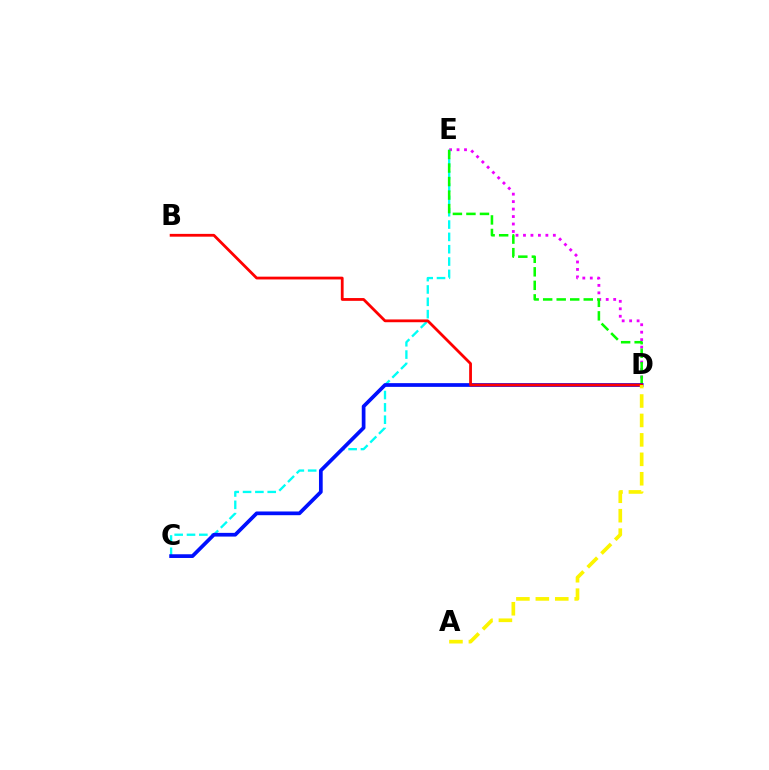{('D', 'E'): [{'color': '#ee00ff', 'line_style': 'dotted', 'thickness': 2.03}, {'color': '#08ff00', 'line_style': 'dashed', 'thickness': 1.84}], ('C', 'E'): [{'color': '#00fff6', 'line_style': 'dashed', 'thickness': 1.67}], ('C', 'D'): [{'color': '#0010ff', 'line_style': 'solid', 'thickness': 2.68}], ('B', 'D'): [{'color': '#ff0000', 'line_style': 'solid', 'thickness': 2.01}], ('A', 'D'): [{'color': '#fcf500', 'line_style': 'dashed', 'thickness': 2.64}]}